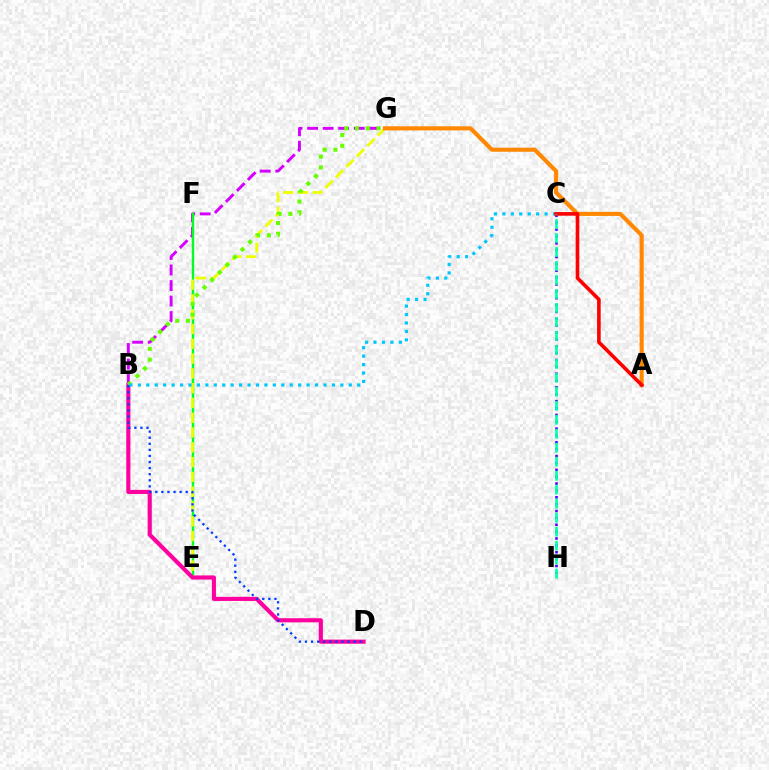{('B', 'G'): [{'color': '#d600ff', 'line_style': 'dashed', 'thickness': 2.11}, {'color': '#66ff00', 'line_style': 'dotted', 'thickness': 2.92}], ('E', 'F'): [{'color': '#00ff27', 'line_style': 'solid', 'thickness': 1.74}], ('E', 'G'): [{'color': '#eeff00', 'line_style': 'dashed', 'thickness': 2.01}], ('B', 'D'): [{'color': '#ff00a0', 'line_style': 'solid', 'thickness': 2.97}, {'color': '#003fff', 'line_style': 'dotted', 'thickness': 1.65}], ('A', 'G'): [{'color': '#ff8800', 'line_style': 'solid', 'thickness': 2.95}], ('C', 'H'): [{'color': '#4f00ff', 'line_style': 'dotted', 'thickness': 1.87}, {'color': '#00ffaf', 'line_style': 'dashed', 'thickness': 1.9}], ('B', 'C'): [{'color': '#00c7ff', 'line_style': 'dotted', 'thickness': 2.29}], ('A', 'C'): [{'color': '#ff0000', 'line_style': 'solid', 'thickness': 2.61}]}